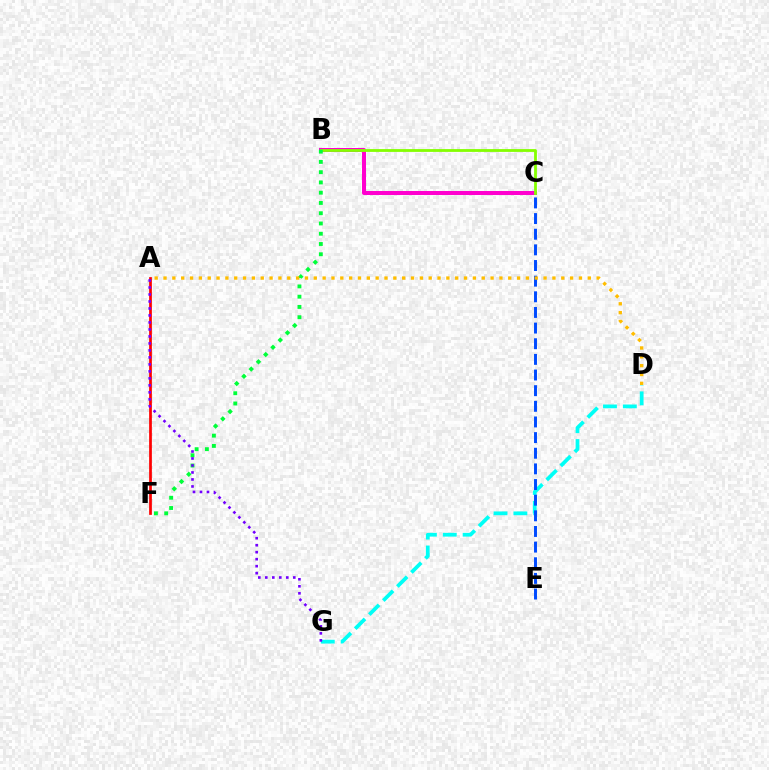{('B', 'C'): [{'color': '#ff00cf', 'line_style': 'solid', 'thickness': 2.88}, {'color': '#84ff00', 'line_style': 'solid', 'thickness': 2.02}], ('D', 'G'): [{'color': '#00fff6', 'line_style': 'dashed', 'thickness': 2.7}], ('C', 'E'): [{'color': '#004bff', 'line_style': 'dashed', 'thickness': 2.13}], ('A', 'F'): [{'color': '#ff0000', 'line_style': 'solid', 'thickness': 1.96}], ('B', 'F'): [{'color': '#00ff39', 'line_style': 'dotted', 'thickness': 2.79}], ('A', 'D'): [{'color': '#ffbd00', 'line_style': 'dotted', 'thickness': 2.4}], ('A', 'G'): [{'color': '#7200ff', 'line_style': 'dotted', 'thickness': 1.9}]}